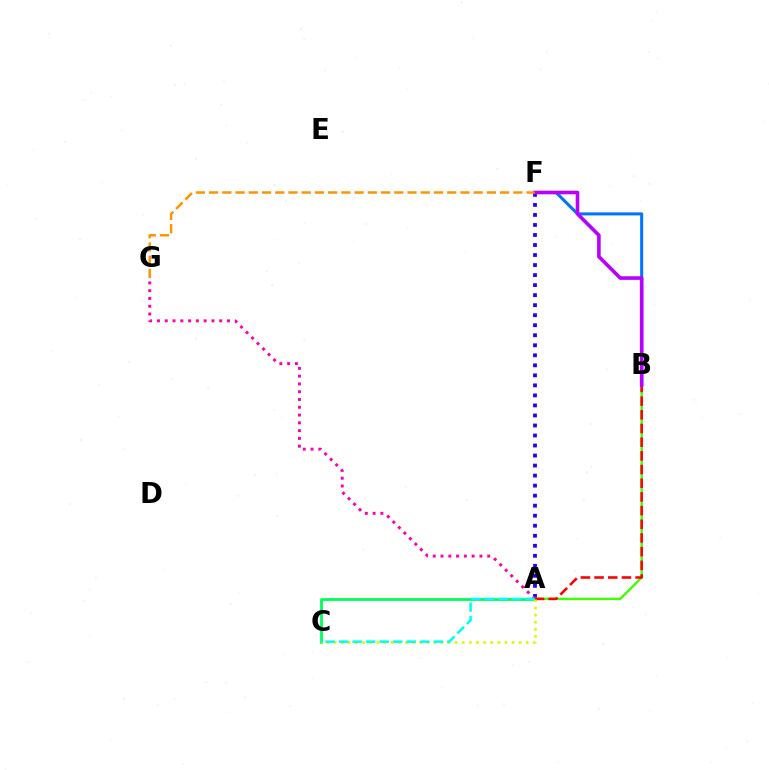{('A', 'F'): [{'color': '#2500ff', 'line_style': 'dotted', 'thickness': 2.72}], ('A', 'C'): [{'color': '#00ff5c', 'line_style': 'solid', 'thickness': 2.01}, {'color': '#d1ff00', 'line_style': 'dotted', 'thickness': 1.93}, {'color': '#00fff6', 'line_style': 'dashed', 'thickness': 1.84}], ('A', 'B'): [{'color': '#3dff00', 'line_style': 'solid', 'thickness': 1.71}, {'color': '#ff0000', 'line_style': 'dashed', 'thickness': 1.86}], ('B', 'F'): [{'color': '#0074ff', 'line_style': 'solid', 'thickness': 2.18}, {'color': '#b900ff', 'line_style': 'solid', 'thickness': 2.6}], ('A', 'G'): [{'color': '#ff00ac', 'line_style': 'dotted', 'thickness': 2.11}], ('F', 'G'): [{'color': '#ff9400', 'line_style': 'dashed', 'thickness': 1.8}]}